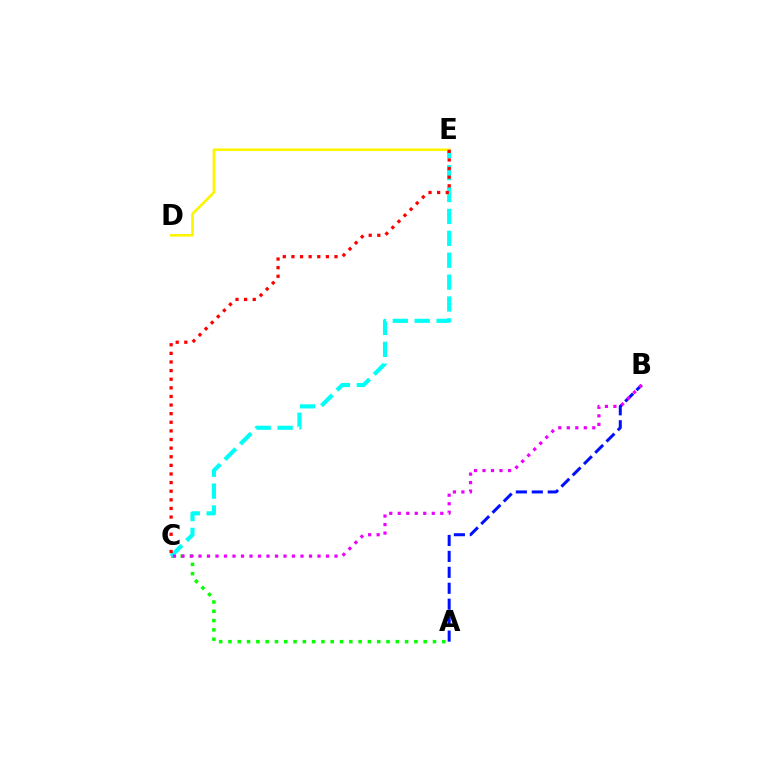{('A', 'B'): [{'color': '#0010ff', 'line_style': 'dashed', 'thickness': 2.17}], ('A', 'C'): [{'color': '#08ff00', 'line_style': 'dotted', 'thickness': 2.53}], ('C', 'E'): [{'color': '#00fff6', 'line_style': 'dashed', 'thickness': 2.97}, {'color': '#ff0000', 'line_style': 'dotted', 'thickness': 2.34}], ('B', 'C'): [{'color': '#ee00ff', 'line_style': 'dotted', 'thickness': 2.31}], ('D', 'E'): [{'color': '#fcf500', 'line_style': 'solid', 'thickness': 1.88}]}